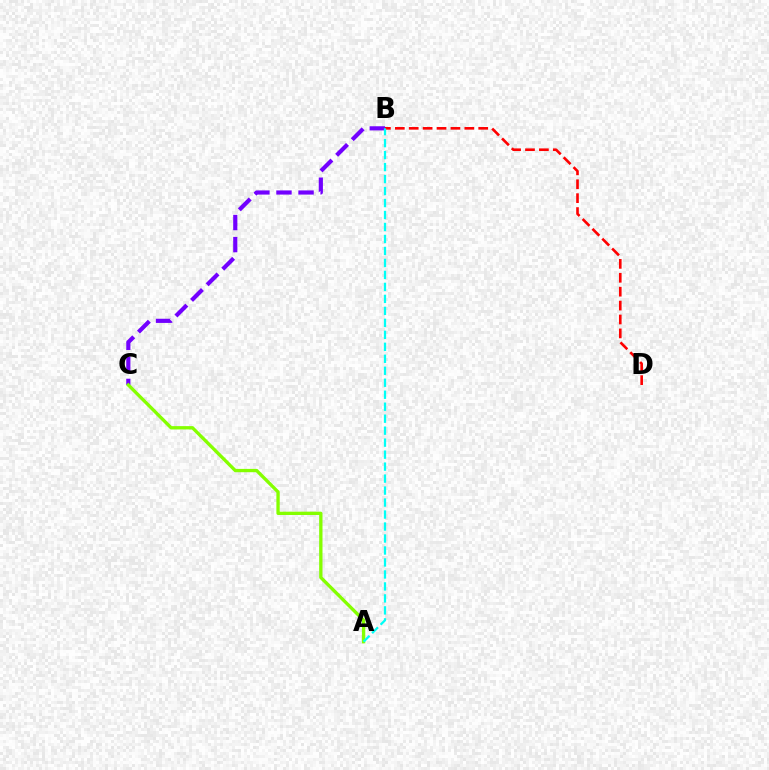{('B', 'C'): [{'color': '#7200ff', 'line_style': 'dashed', 'thickness': 3.0}], ('A', 'C'): [{'color': '#84ff00', 'line_style': 'solid', 'thickness': 2.39}], ('B', 'D'): [{'color': '#ff0000', 'line_style': 'dashed', 'thickness': 1.89}], ('A', 'B'): [{'color': '#00fff6', 'line_style': 'dashed', 'thickness': 1.63}]}